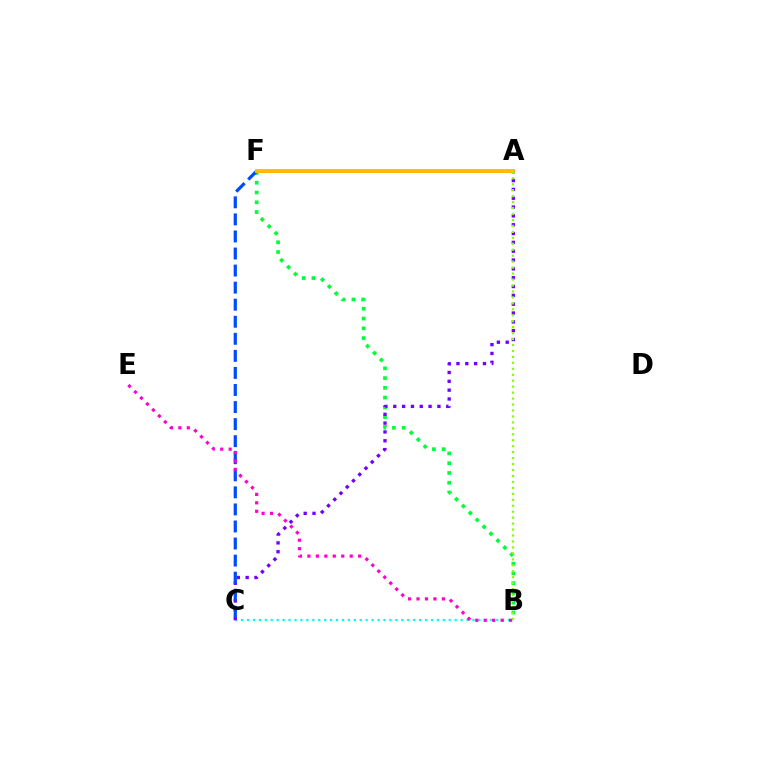{('B', 'C'): [{'color': '#00fff6', 'line_style': 'dotted', 'thickness': 1.61}], ('B', 'F'): [{'color': '#00ff39', 'line_style': 'dotted', 'thickness': 2.65}], ('A', 'C'): [{'color': '#7200ff', 'line_style': 'dotted', 'thickness': 2.4}], ('C', 'F'): [{'color': '#004bff', 'line_style': 'dashed', 'thickness': 2.32}], ('A', 'F'): [{'color': '#ff0000', 'line_style': 'solid', 'thickness': 1.83}, {'color': '#ffbd00', 'line_style': 'solid', 'thickness': 2.8}], ('B', 'E'): [{'color': '#ff00cf', 'line_style': 'dotted', 'thickness': 2.3}], ('A', 'B'): [{'color': '#84ff00', 'line_style': 'dotted', 'thickness': 1.62}]}